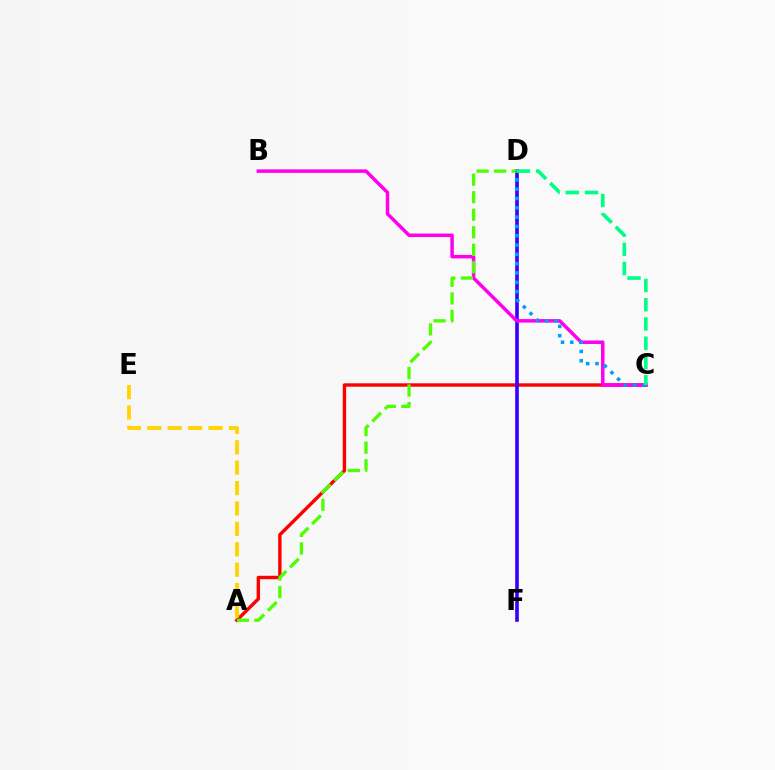{('A', 'C'): [{'color': '#ff0000', 'line_style': 'solid', 'thickness': 2.45}], ('A', 'E'): [{'color': '#ffd500', 'line_style': 'dashed', 'thickness': 2.77}], ('D', 'F'): [{'color': '#3700ff', 'line_style': 'solid', 'thickness': 2.6}], ('B', 'C'): [{'color': '#ff00ed', 'line_style': 'solid', 'thickness': 2.52}], ('A', 'D'): [{'color': '#4fff00', 'line_style': 'dashed', 'thickness': 2.38}], ('C', 'D'): [{'color': '#009eff', 'line_style': 'dotted', 'thickness': 2.53}, {'color': '#00ff86', 'line_style': 'dashed', 'thickness': 2.61}]}